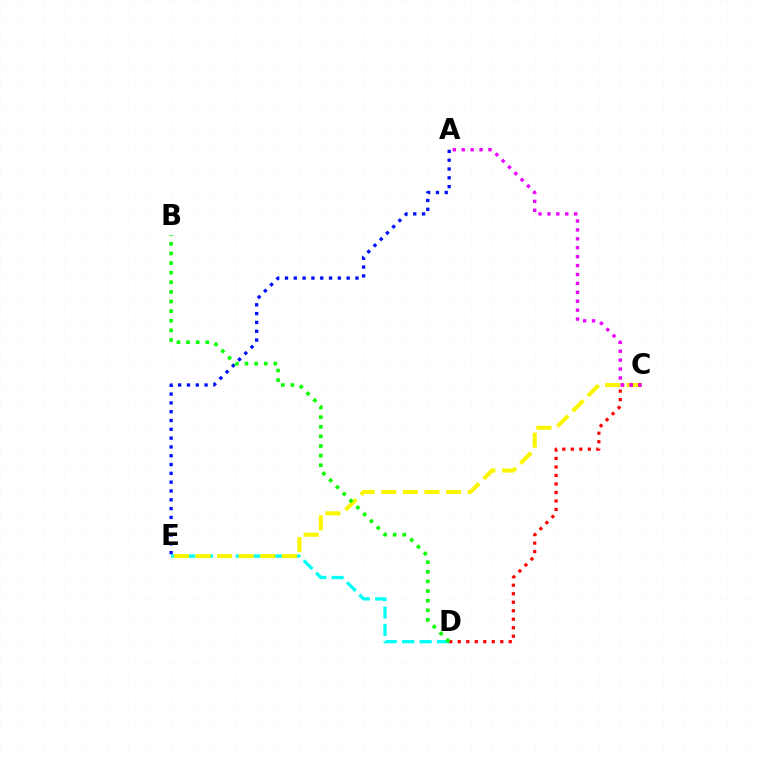{('D', 'E'): [{'color': '#00fff6', 'line_style': 'dashed', 'thickness': 2.37}], ('C', 'E'): [{'color': '#fcf500', 'line_style': 'dashed', 'thickness': 2.93}], ('C', 'D'): [{'color': '#ff0000', 'line_style': 'dotted', 'thickness': 2.31}], ('A', 'C'): [{'color': '#ee00ff', 'line_style': 'dotted', 'thickness': 2.42}], ('A', 'E'): [{'color': '#0010ff', 'line_style': 'dotted', 'thickness': 2.39}], ('B', 'D'): [{'color': '#08ff00', 'line_style': 'dotted', 'thickness': 2.61}]}